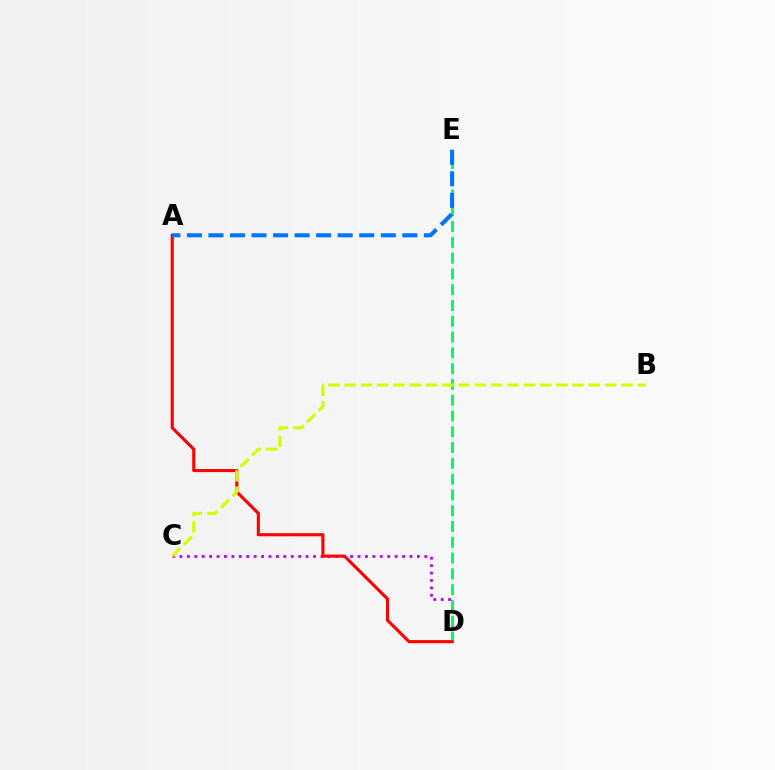{('C', 'D'): [{'color': '#b900ff', 'line_style': 'dotted', 'thickness': 2.02}], ('D', 'E'): [{'color': '#00ff5c', 'line_style': 'dashed', 'thickness': 2.14}], ('A', 'D'): [{'color': '#ff0000', 'line_style': 'solid', 'thickness': 2.23}], ('B', 'C'): [{'color': '#d1ff00', 'line_style': 'dashed', 'thickness': 2.21}], ('A', 'E'): [{'color': '#0074ff', 'line_style': 'dashed', 'thickness': 2.93}]}